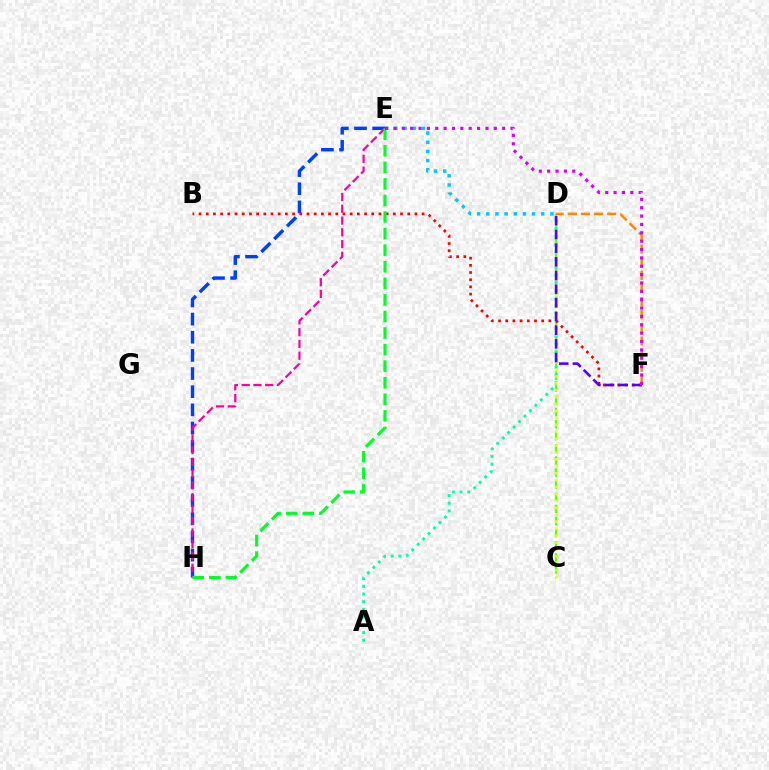{('C', 'D'): [{'color': '#66ff00', 'line_style': 'dashed', 'thickness': 1.65}, {'color': '#eeff00', 'line_style': 'dotted', 'thickness': 1.88}], ('A', 'D'): [{'color': '#00ffaf', 'line_style': 'dotted', 'thickness': 2.09}], ('E', 'H'): [{'color': '#003fff', 'line_style': 'dashed', 'thickness': 2.47}, {'color': '#ff00a0', 'line_style': 'dashed', 'thickness': 1.6}, {'color': '#00ff27', 'line_style': 'dashed', 'thickness': 2.25}], ('B', 'F'): [{'color': '#ff0000', 'line_style': 'dotted', 'thickness': 1.96}], ('D', 'F'): [{'color': '#4f00ff', 'line_style': 'dashed', 'thickness': 1.86}, {'color': '#ff8800', 'line_style': 'dashed', 'thickness': 1.78}], ('D', 'E'): [{'color': '#00c7ff', 'line_style': 'dotted', 'thickness': 2.49}], ('E', 'F'): [{'color': '#d600ff', 'line_style': 'dotted', 'thickness': 2.27}]}